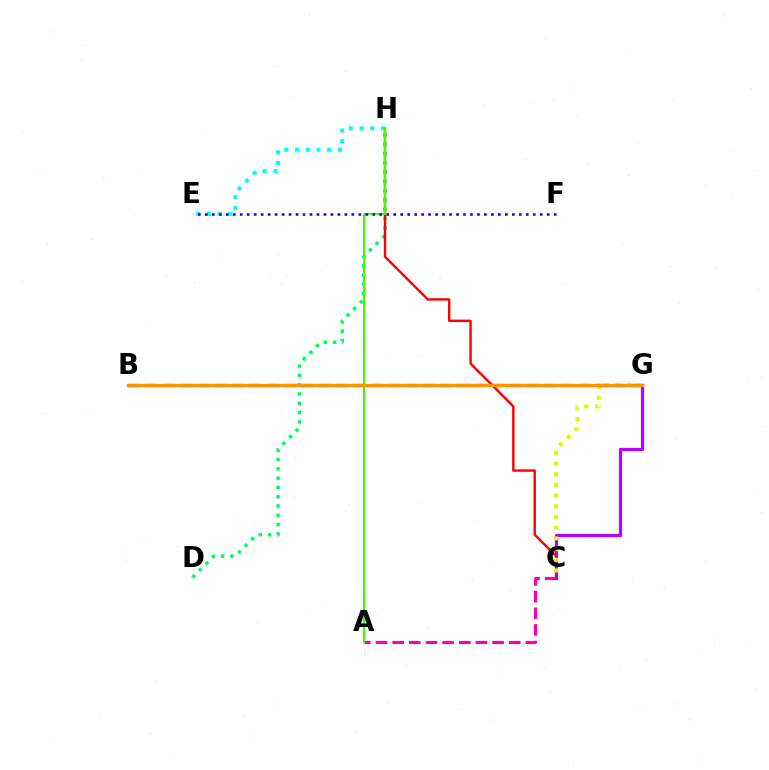{('A', 'C'): [{'color': '#ff00ac', 'line_style': 'dashed', 'thickness': 2.26}], ('D', 'H'): [{'color': '#00ff5c', 'line_style': 'dotted', 'thickness': 2.53}], ('C', 'H'): [{'color': '#ff0000', 'line_style': 'solid', 'thickness': 1.74}], ('E', 'H'): [{'color': '#00fff6', 'line_style': 'dotted', 'thickness': 2.92}], ('A', 'H'): [{'color': '#3dff00', 'line_style': 'solid', 'thickness': 1.52}], ('E', 'F'): [{'color': '#2500ff', 'line_style': 'dotted', 'thickness': 1.9}], ('B', 'G'): [{'color': '#0074ff', 'line_style': 'dashed', 'thickness': 2.35}, {'color': '#ff9400', 'line_style': 'solid', 'thickness': 2.37}], ('C', 'G'): [{'color': '#b900ff', 'line_style': 'solid', 'thickness': 2.32}, {'color': '#d1ff00', 'line_style': 'dotted', 'thickness': 2.9}]}